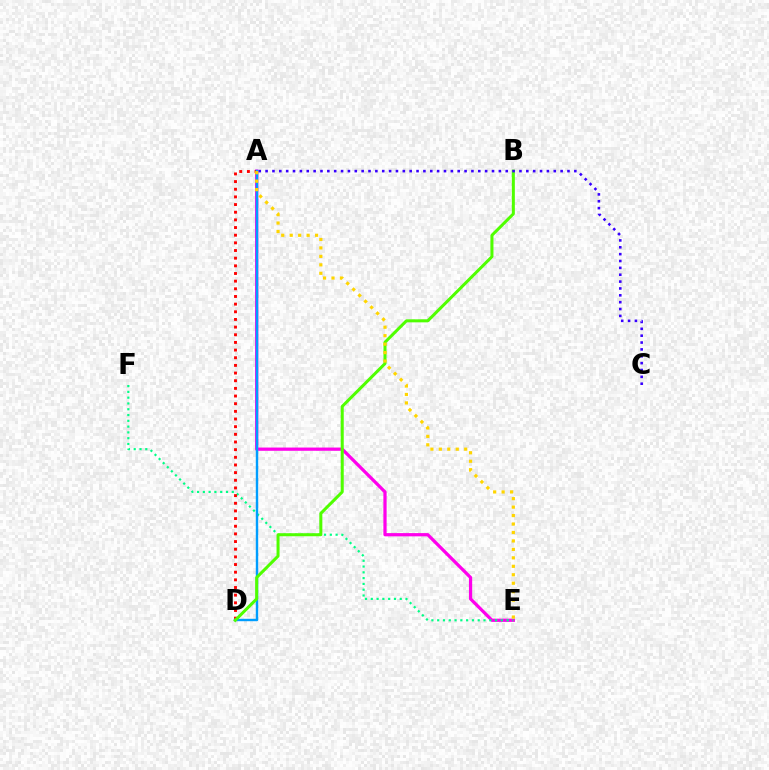{('A', 'E'): [{'color': '#ff00ed', 'line_style': 'solid', 'thickness': 2.33}, {'color': '#ffd500', 'line_style': 'dotted', 'thickness': 2.3}], ('E', 'F'): [{'color': '#00ff86', 'line_style': 'dotted', 'thickness': 1.57}], ('A', 'D'): [{'color': '#ff0000', 'line_style': 'dotted', 'thickness': 2.08}, {'color': '#009eff', 'line_style': 'solid', 'thickness': 1.74}], ('B', 'D'): [{'color': '#4fff00', 'line_style': 'solid', 'thickness': 2.18}], ('A', 'C'): [{'color': '#3700ff', 'line_style': 'dotted', 'thickness': 1.86}]}